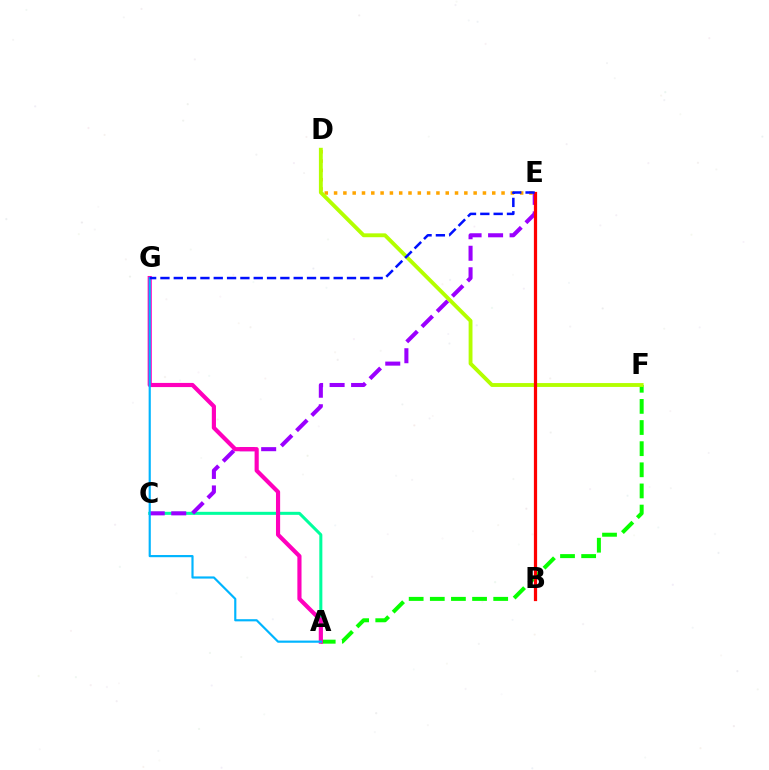{('D', 'E'): [{'color': '#ffa500', 'line_style': 'dotted', 'thickness': 2.53}], ('A', 'C'): [{'color': '#00ff9d', 'line_style': 'solid', 'thickness': 2.18}], ('C', 'E'): [{'color': '#9b00ff', 'line_style': 'dashed', 'thickness': 2.92}], ('A', 'F'): [{'color': '#08ff00', 'line_style': 'dashed', 'thickness': 2.87}], ('A', 'G'): [{'color': '#ff00bd', 'line_style': 'solid', 'thickness': 2.99}, {'color': '#00b5ff', 'line_style': 'solid', 'thickness': 1.57}], ('D', 'F'): [{'color': '#b3ff00', 'line_style': 'solid', 'thickness': 2.78}], ('B', 'E'): [{'color': '#ff0000', 'line_style': 'solid', 'thickness': 2.32}], ('E', 'G'): [{'color': '#0010ff', 'line_style': 'dashed', 'thickness': 1.81}]}